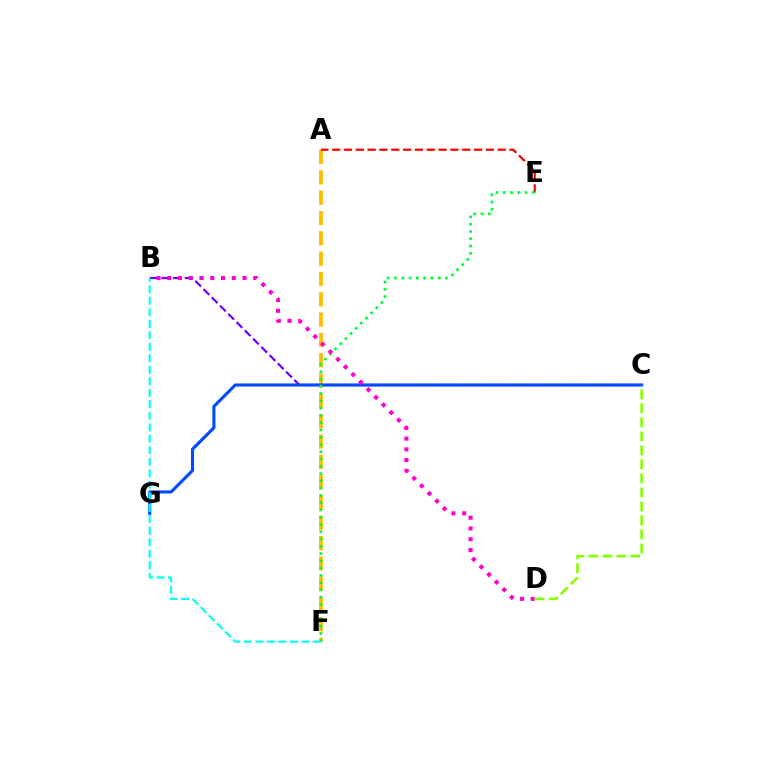{('A', 'F'): [{'color': '#ffbd00', 'line_style': 'dashed', 'thickness': 2.76}], ('B', 'C'): [{'color': '#7200ff', 'line_style': 'dashed', 'thickness': 1.59}], ('A', 'E'): [{'color': '#ff0000', 'line_style': 'dashed', 'thickness': 1.61}], ('C', 'G'): [{'color': '#004bff', 'line_style': 'solid', 'thickness': 2.23}], ('E', 'F'): [{'color': '#00ff39', 'line_style': 'dotted', 'thickness': 1.98}], ('B', 'D'): [{'color': '#ff00cf', 'line_style': 'dotted', 'thickness': 2.92}], ('C', 'D'): [{'color': '#84ff00', 'line_style': 'dashed', 'thickness': 1.9}], ('B', 'F'): [{'color': '#00fff6', 'line_style': 'dashed', 'thickness': 1.56}]}